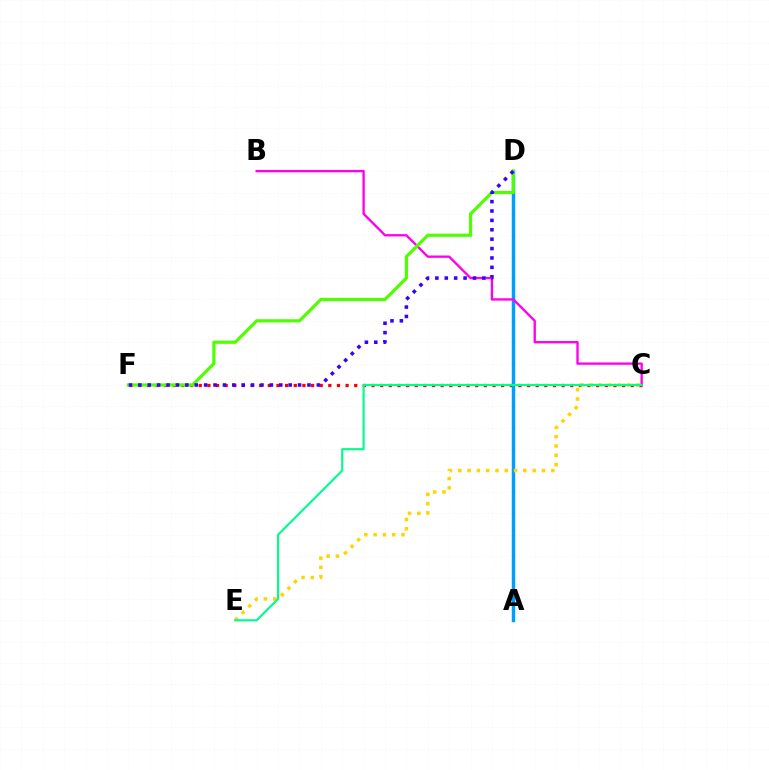{('C', 'F'): [{'color': '#ff0000', 'line_style': 'dotted', 'thickness': 2.35}], ('A', 'D'): [{'color': '#009eff', 'line_style': 'solid', 'thickness': 2.48}], ('B', 'C'): [{'color': '#ff00ed', 'line_style': 'solid', 'thickness': 1.69}], ('C', 'E'): [{'color': '#ffd500', 'line_style': 'dotted', 'thickness': 2.53}, {'color': '#00ff86', 'line_style': 'solid', 'thickness': 1.54}], ('D', 'F'): [{'color': '#4fff00', 'line_style': 'solid', 'thickness': 2.3}, {'color': '#3700ff', 'line_style': 'dotted', 'thickness': 2.55}]}